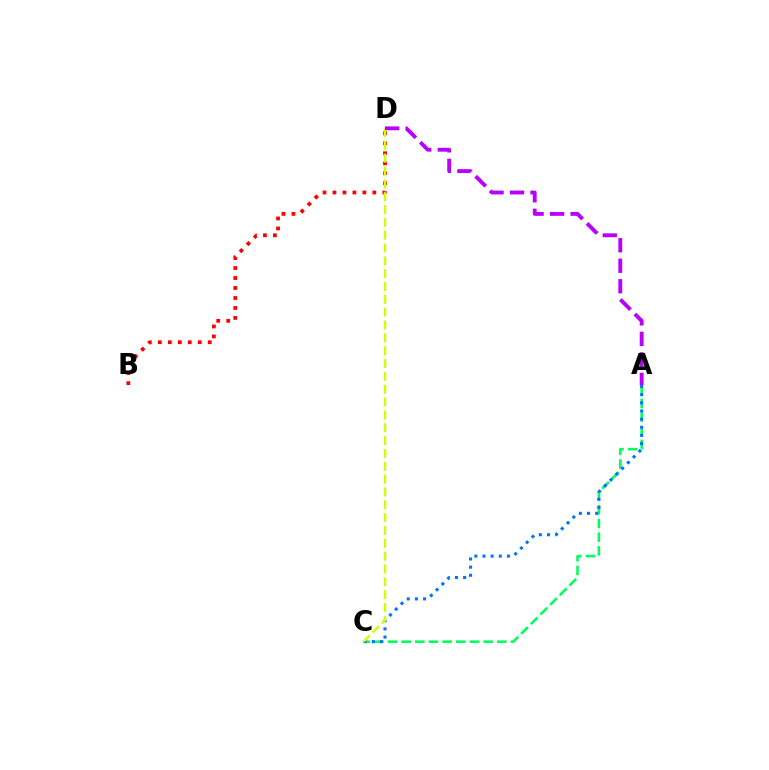{('A', 'C'): [{'color': '#00ff5c', 'line_style': 'dashed', 'thickness': 1.86}, {'color': '#0074ff', 'line_style': 'dotted', 'thickness': 2.21}], ('B', 'D'): [{'color': '#ff0000', 'line_style': 'dotted', 'thickness': 2.71}], ('C', 'D'): [{'color': '#d1ff00', 'line_style': 'dashed', 'thickness': 1.74}], ('A', 'D'): [{'color': '#b900ff', 'line_style': 'dashed', 'thickness': 2.78}]}